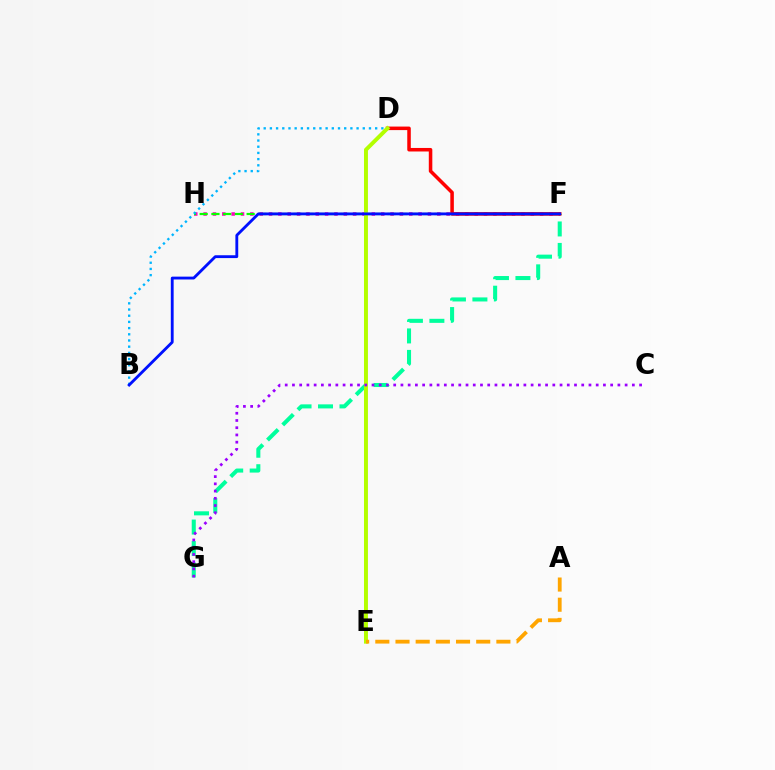{('F', 'G'): [{'color': '#00ff9d', 'line_style': 'dashed', 'thickness': 2.92}], ('F', 'H'): [{'color': '#ff00bd', 'line_style': 'dotted', 'thickness': 2.54}, {'color': '#08ff00', 'line_style': 'dashed', 'thickness': 1.59}], ('B', 'D'): [{'color': '#00b5ff', 'line_style': 'dotted', 'thickness': 1.68}], ('D', 'F'): [{'color': '#ff0000', 'line_style': 'solid', 'thickness': 2.54}], ('D', 'E'): [{'color': '#b3ff00', 'line_style': 'solid', 'thickness': 2.84}], ('C', 'G'): [{'color': '#9b00ff', 'line_style': 'dotted', 'thickness': 1.96}], ('B', 'F'): [{'color': '#0010ff', 'line_style': 'solid', 'thickness': 2.04}], ('A', 'E'): [{'color': '#ffa500', 'line_style': 'dashed', 'thickness': 2.74}]}